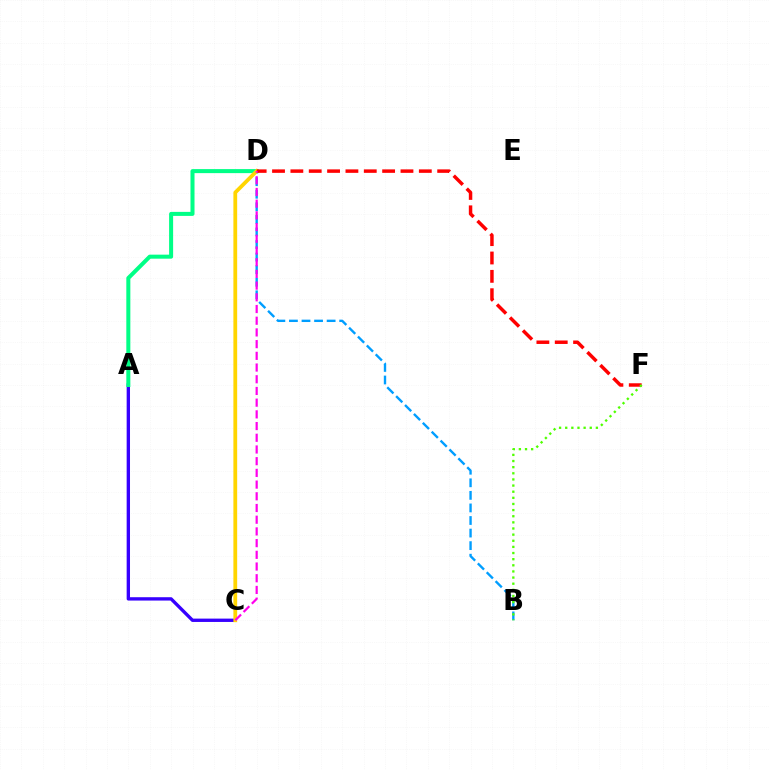{('A', 'C'): [{'color': '#3700ff', 'line_style': 'solid', 'thickness': 2.41}], ('B', 'D'): [{'color': '#009eff', 'line_style': 'dashed', 'thickness': 1.71}], ('A', 'D'): [{'color': '#00ff86', 'line_style': 'solid', 'thickness': 2.9}], ('C', 'D'): [{'color': '#ffd500', 'line_style': 'solid', 'thickness': 2.72}, {'color': '#ff00ed', 'line_style': 'dashed', 'thickness': 1.59}], ('D', 'F'): [{'color': '#ff0000', 'line_style': 'dashed', 'thickness': 2.49}], ('B', 'F'): [{'color': '#4fff00', 'line_style': 'dotted', 'thickness': 1.67}]}